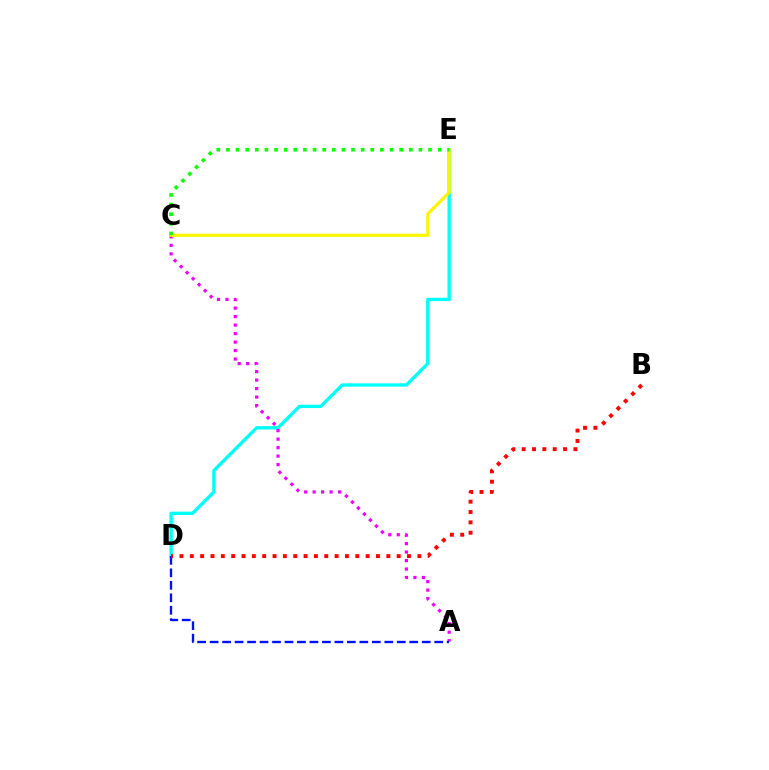{('D', 'E'): [{'color': '#00fff6', 'line_style': 'solid', 'thickness': 2.4}], ('A', 'C'): [{'color': '#ee00ff', 'line_style': 'dotted', 'thickness': 2.31}], ('C', 'E'): [{'color': '#fcf500', 'line_style': 'solid', 'thickness': 2.28}, {'color': '#08ff00', 'line_style': 'dotted', 'thickness': 2.61}], ('A', 'D'): [{'color': '#0010ff', 'line_style': 'dashed', 'thickness': 1.69}], ('B', 'D'): [{'color': '#ff0000', 'line_style': 'dotted', 'thickness': 2.81}]}